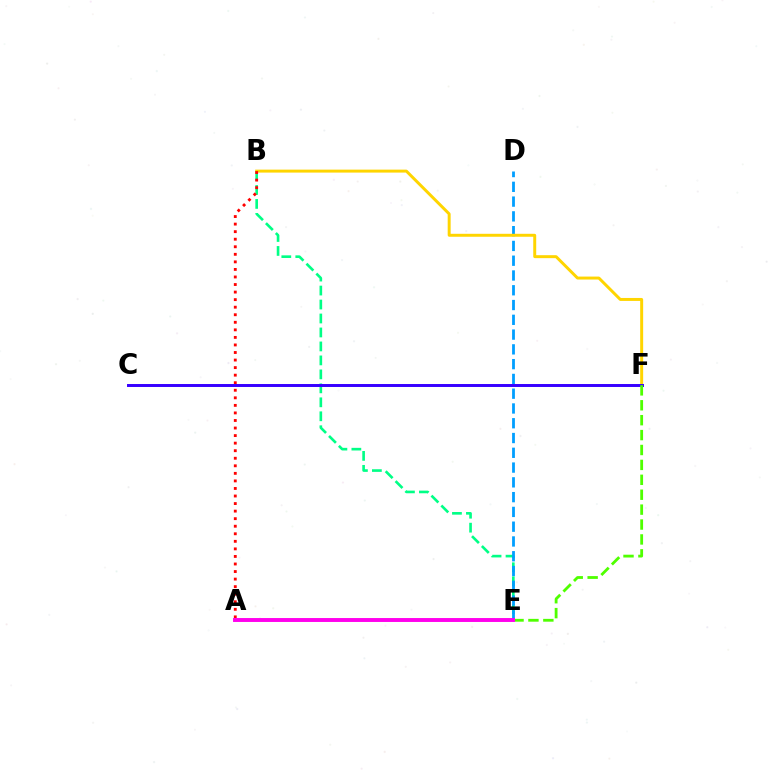{('B', 'E'): [{'color': '#00ff86', 'line_style': 'dashed', 'thickness': 1.9}], ('D', 'E'): [{'color': '#009eff', 'line_style': 'dashed', 'thickness': 2.01}], ('B', 'F'): [{'color': '#ffd500', 'line_style': 'solid', 'thickness': 2.13}], ('A', 'B'): [{'color': '#ff0000', 'line_style': 'dotted', 'thickness': 2.05}], ('C', 'F'): [{'color': '#3700ff', 'line_style': 'solid', 'thickness': 2.13}], ('E', 'F'): [{'color': '#4fff00', 'line_style': 'dashed', 'thickness': 2.03}], ('A', 'E'): [{'color': '#ff00ed', 'line_style': 'solid', 'thickness': 2.82}]}